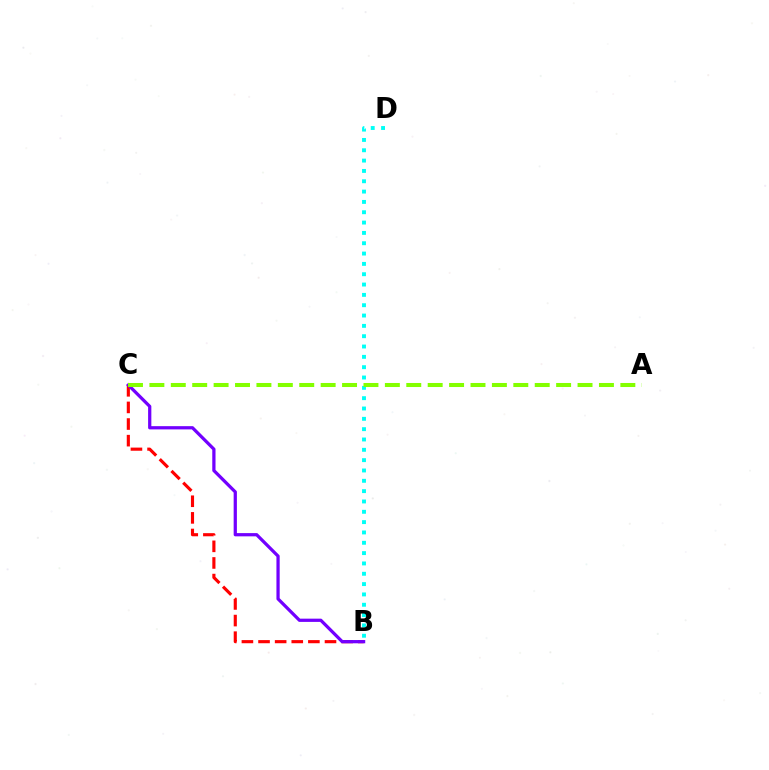{('B', 'C'): [{'color': '#ff0000', 'line_style': 'dashed', 'thickness': 2.26}, {'color': '#7200ff', 'line_style': 'solid', 'thickness': 2.33}], ('B', 'D'): [{'color': '#00fff6', 'line_style': 'dotted', 'thickness': 2.81}], ('A', 'C'): [{'color': '#84ff00', 'line_style': 'dashed', 'thickness': 2.91}]}